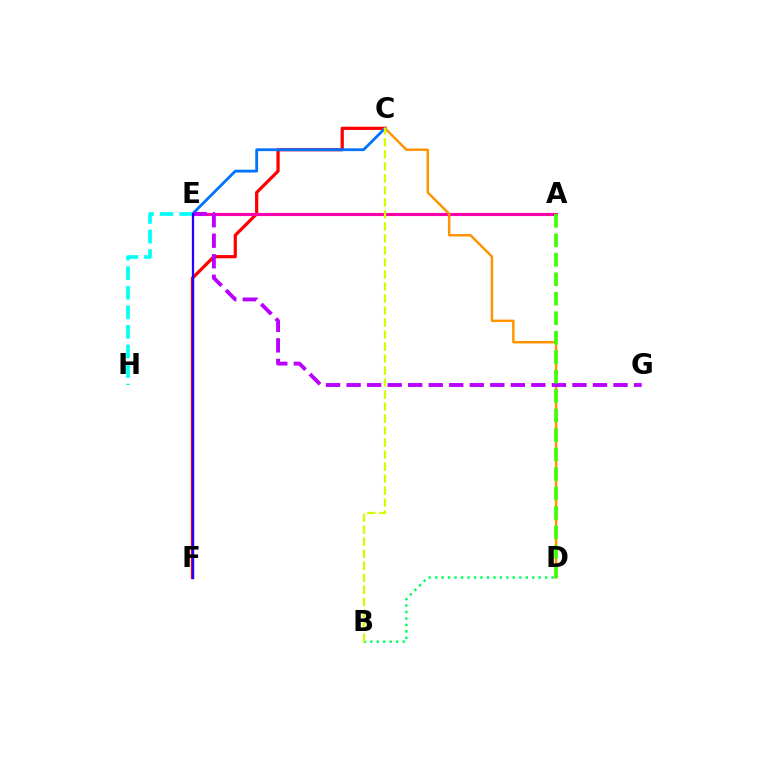{('C', 'F'): [{'color': '#ff0000', 'line_style': 'solid', 'thickness': 2.32}], ('B', 'D'): [{'color': '#00ff5c', 'line_style': 'dotted', 'thickness': 1.76}], ('A', 'E'): [{'color': '#ff00ac', 'line_style': 'solid', 'thickness': 2.25}], ('C', 'E'): [{'color': '#0074ff', 'line_style': 'solid', 'thickness': 2.02}], ('C', 'D'): [{'color': '#ff9400', 'line_style': 'solid', 'thickness': 1.77}], ('E', 'G'): [{'color': '#b900ff', 'line_style': 'dashed', 'thickness': 2.79}], ('E', 'H'): [{'color': '#00fff6', 'line_style': 'dashed', 'thickness': 2.66}], ('E', 'F'): [{'color': '#2500ff', 'line_style': 'solid', 'thickness': 1.63}], ('A', 'D'): [{'color': '#3dff00', 'line_style': 'dashed', 'thickness': 2.65}], ('B', 'C'): [{'color': '#d1ff00', 'line_style': 'dashed', 'thickness': 1.63}]}